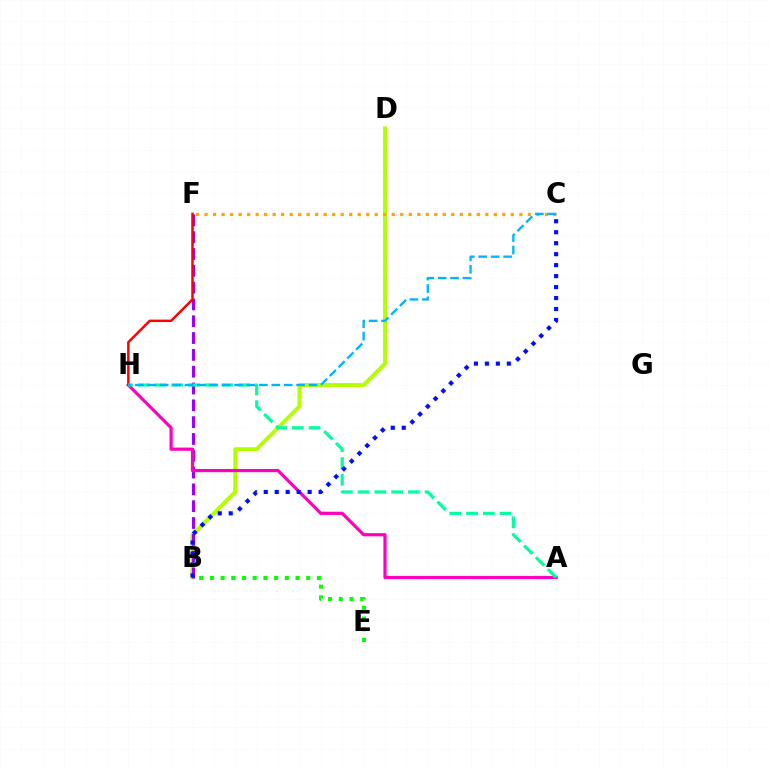{('B', 'D'): [{'color': '#b3ff00', 'line_style': 'solid', 'thickness': 2.82}], ('B', 'F'): [{'color': '#9b00ff', 'line_style': 'dashed', 'thickness': 2.28}], ('A', 'H'): [{'color': '#ff00bd', 'line_style': 'solid', 'thickness': 2.3}, {'color': '#00ff9d', 'line_style': 'dashed', 'thickness': 2.28}], ('F', 'H'): [{'color': '#ff0000', 'line_style': 'solid', 'thickness': 1.77}], ('C', 'F'): [{'color': '#ffa500', 'line_style': 'dotted', 'thickness': 2.31}], ('B', 'E'): [{'color': '#08ff00', 'line_style': 'dotted', 'thickness': 2.91}], ('C', 'H'): [{'color': '#00b5ff', 'line_style': 'dashed', 'thickness': 1.69}], ('B', 'C'): [{'color': '#0010ff', 'line_style': 'dotted', 'thickness': 2.98}]}